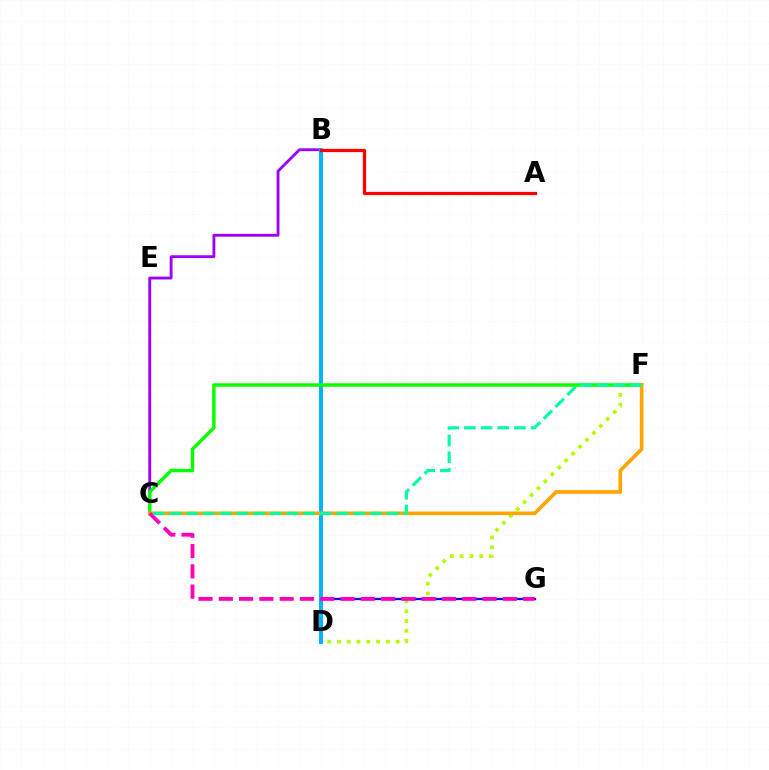{('D', 'F'): [{'color': '#b3ff00', 'line_style': 'dotted', 'thickness': 2.66}], ('B', 'C'): [{'color': '#9b00ff', 'line_style': 'solid', 'thickness': 2.04}], ('D', 'G'): [{'color': '#0010ff', 'line_style': 'solid', 'thickness': 1.65}], ('B', 'D'): [{'color': '#00b5ff', 'line_style': 'solid', 'thickness': 2.85}], ('C', 'F'): [{'color': '#08ff00', 'line_style': 'solid', 'thickness': 2.48}, {'color': '#ffa500', 'line_style': 'solid', 'thickness': 2.64}, {'color': '#00ff9d', 'line_style': 'dashed', 'thickness': 2.27}], ('C', 'G'): [{'color': '#ff00bd', 'line_style': 'dashed', 'thickness': 2.76}], ('A', 'B'): [{'color': '#ff0000', 'line_style': 'solid', 'thickness': 2.33}]}